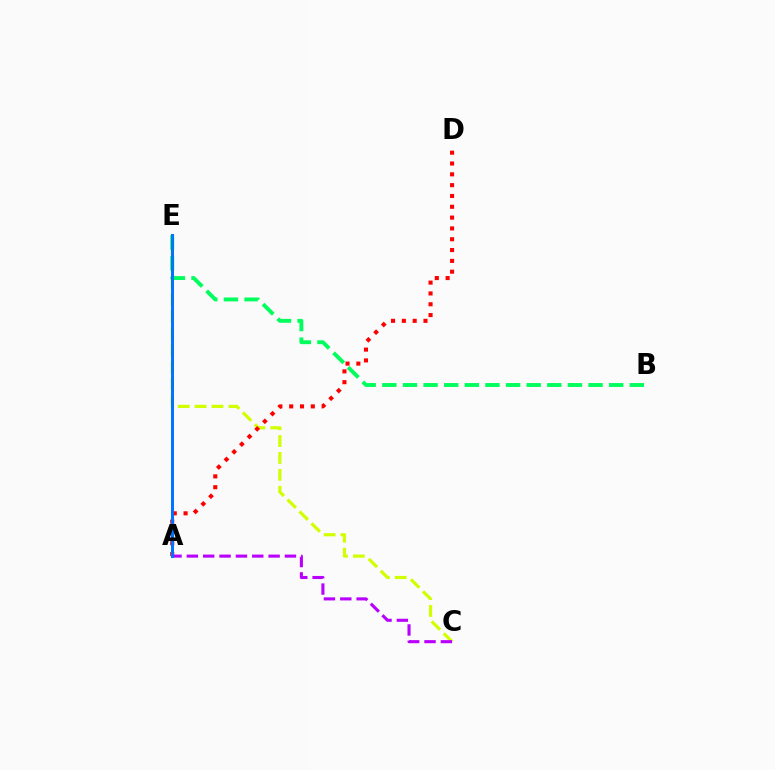{('C', 'E'): [{'color': '#d1ff00', 'line_style': 'dashed', 'thickness': 2.29}], ('A', 'D'): [{'color': '#ff0000', 'line_style': 'dotted', 'thickness': 2.94}], ('B', 'E'): [{'color': '#00ff5c', 'line_style': 'dashed', 'thickness': 2.8}], ('A', 'C'): [{'color': '#b900ff', 'line_style': 'dashed', 'thickness': 2.22}], ('A', 'E'): [{'color': '#0074ff', 'line_style': 'solid', 'thickness': 2.17}]}